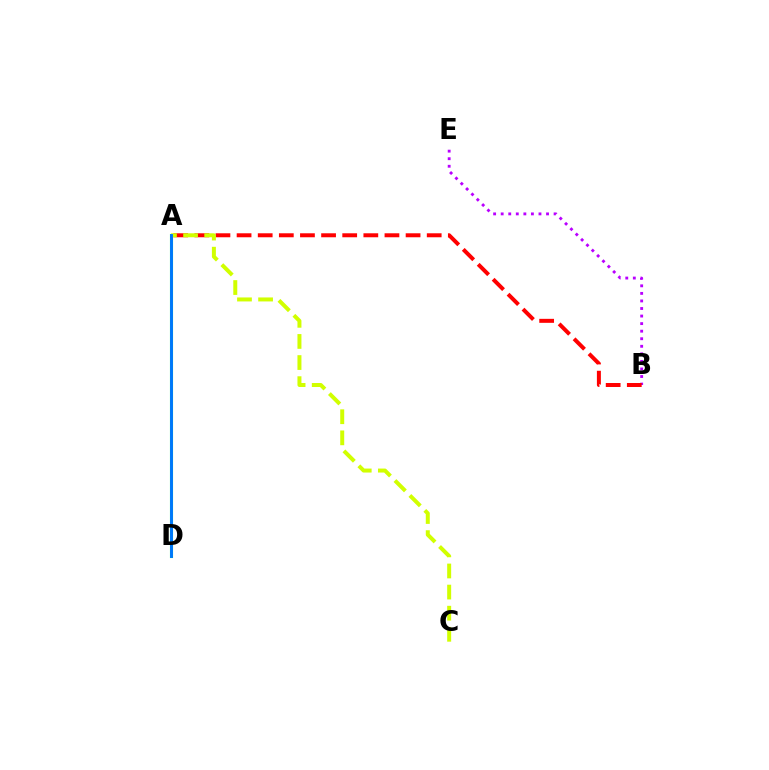{('B', 'E'): [{'color': '#b900ff', 'line_style': 'dotted', 'thickness': 2.05}], ('A', 'B'): [{'color': '#ff0000', 'line_style': 'dashed', 'thickness': 2.87}], ('A', 'D'): [{'color': '#00ff5c', 'line_style': 'solid', 'thickness': 2.23}, {'color': '#0074ff', 'line_style': 'solid', 'thickness': 2.06}], ('A', 'C'): [{'color': '#d1ff00', 'line_style': 'dashed', 'thickness': 2.87}]}